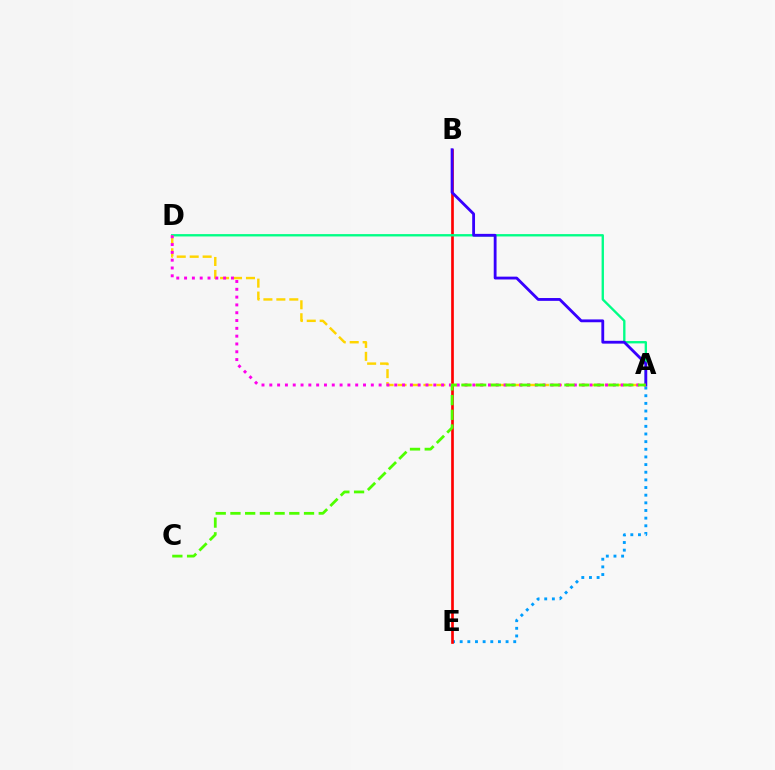{('A', 'E'): [{'color': '#009eff', 'line_style': 'dotted', 'thickness': 2.08}], ('B', 'E'): [{'color': '#ff0000', 'line_style': 'solid', 'thickness': 1.93}], ('A', 'D'): [{'color': '#00ff86', 'line_style': 'solid', 'thickness': 1.69}, {'color': '#ffd500', 'line_style': 'dashed', 'thickness': 1.76}, {'color': '#ff00ed', 'line_style': 'dotted', 'thickness': 2.12}], ('A', 'B'): [{'color': '#3700ff', 'line_style': 'solid', 'thickness': 2.03}], ('A', 'C'): [{'color': '#4fff00', 'line_style': 'dashed', 'thickness': 2.0}]}